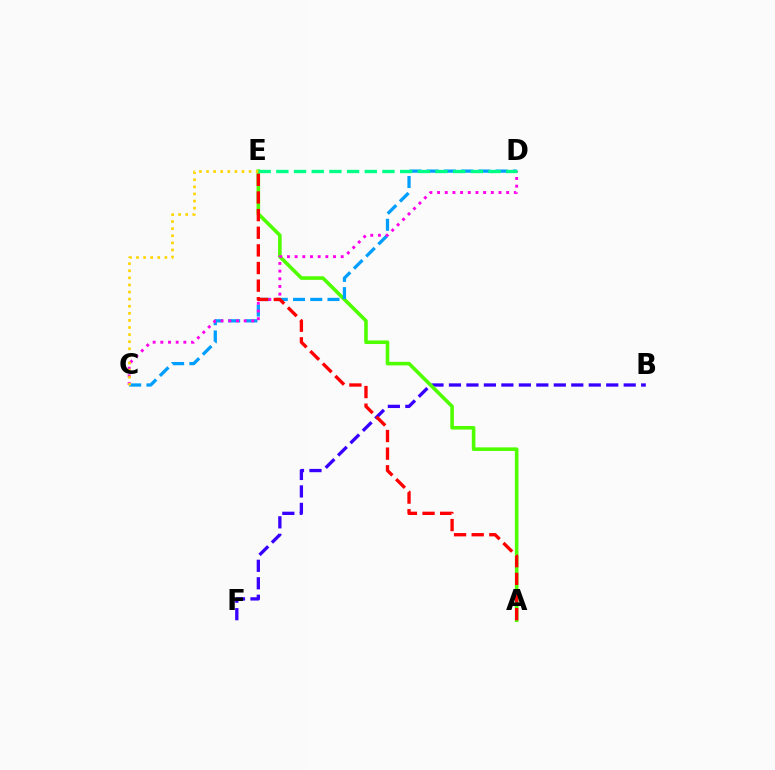{('B', 'F'): [{'color': '#3700ff', 'line_style': 'dashed', 'thickness': 2.37}], ('A', 'E'): [{'color': '#4fff00', 'line_style': 'solid', 'thickness': 2.59}, {'color': '#ff0000', 'line_style': 'dashed', 'thickness': 2.4}], ('C', 'D'): [{'color': '#009eff', 'line_style': 'dashed', 'thickness': 2.34}, {'color': '#ff00ed', 'line_style': 'dotted', 'thickness': 2.09}], ('C', 'E'): [{'color': '#ffd500', 'line_style': 'dotted', 'thickness': 1.93}], ('D', 'E'): [{'color': '#00ff86', 'line_style': 'dashed', 'thickness': 2.4}]}